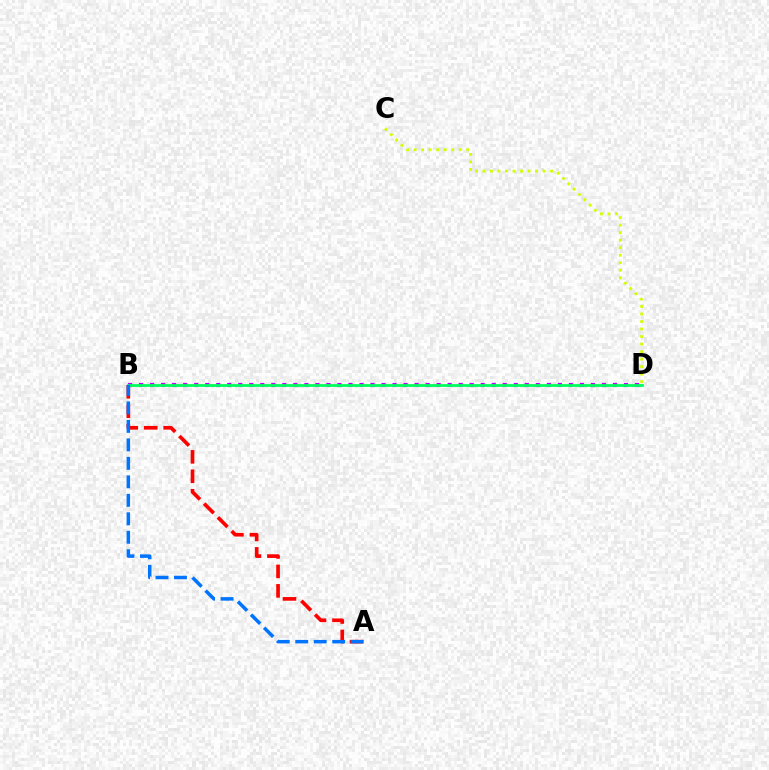{('C', 'D'): [{'color': '#d1ff00', 'line_style': 'dotted', 'thickness': 2.04}], ('A', 'B'): [{'color': '#ff0000', 'line_style': 'dashed', 'thickness': 2.64}, {'color': '#0074ff', 'line_style': 'dashed', 'thickness': 2.51}], ('B', 'D'): [{'color': '#b900ff', 'line_style': 'dotted', 'thickness': 2.99}, {'color': '#00ff5c', 'line_style': 'solid', 'thickness': 2.01}]}